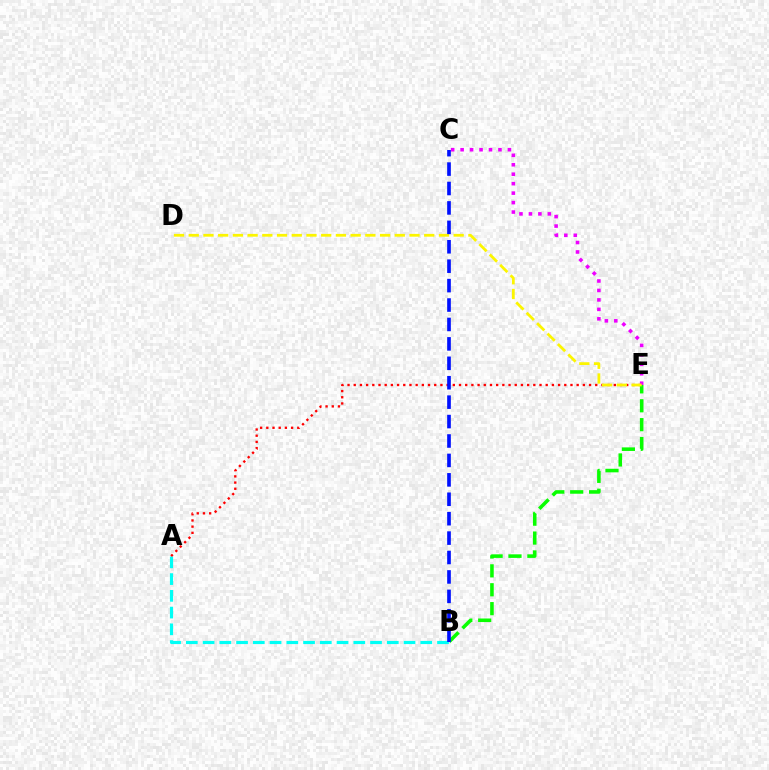{('A', 'B'): [{'color': '#00fff6', 'line_style': 'dashed', 'thickness': 2.27}], ('A', 'E'): [{'color': '#ff0000', 'line_style': 'dotted', 'thickness': 1.68}], ('B', 'E'): [{'color': '#08ff00', 'line_style': 'dashed', 'thickness': 2.57}], ('C', 'E'): [{'color': '#ee00ff', 'line_style': 'dotted', 'thickness': 2.57}], ('D', 'E'): [{'color': '#fcf500', 'line_style': 'dashed', 'thickness': 2.0}], ('B', 'C'): [{'color': '#0010ff', 'line_style': 'dashed', 'thickness': 2.64}]}